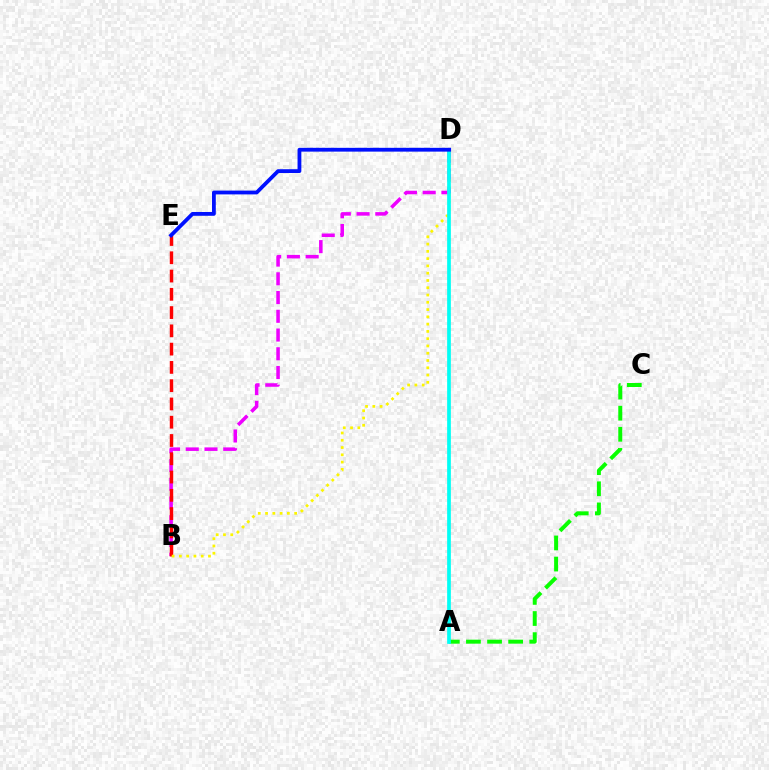{('B', 'D'): [{'color': '#ee00ff', 'line_style': 'dashed', 'thickness': 2.55}, {'color': '#fcf500', 'line_style': 'dotted', 'thickness': 1.98}], ('B', 'E'): [{'color': '#ff0000', 'line_style': 'dashed', 'thickness': 2.48}], ('A', 'C'): [{'color': '#08ff00', 'line_style': 'dashed', 'thickness': 2.87}], ('A', 'D'): [{'color': '#00fff6', 'line_style': 'solid', 'thickness': 2.67}], ('D', 'E'): [{'color': '#0010ff', 'line_style': 'solid', 'thickness': 2.74}]}